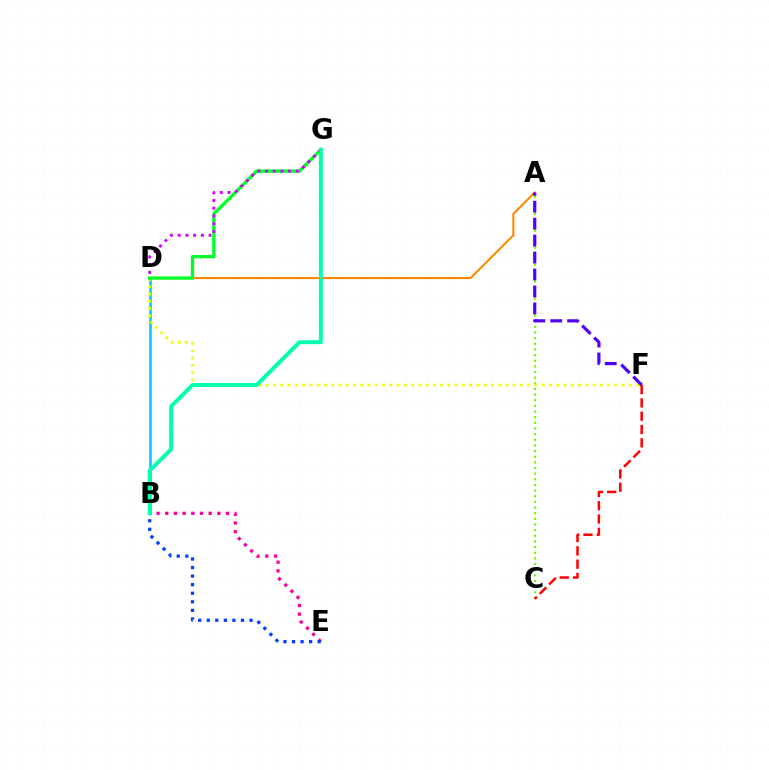{('B', 'E'): [{'color': '#ff00a0', 'line_style': 'dotted', 'thickness': 2.36}, {'color': '#003fff', 'line_style': 'dotted', 'thickness': 2.33}], ('A', 'C'): [{'color': '#66ff00', 'line_style': 'dotted', 'thickness': 1.53}], ('B', 'D'): [{'color': '#00c7ff', 'line_style': 'solid', 'thickness': 1.84}], ('D', 'F'): [{'color': '#eeff00', 'line_style': 'dotted', 'thickness': 1.97}], ('A', 'D'): [{'color': '#ff8800', 'line_style': 'solid', 'thickness': 1.51}], ('A', 'F'): [{'color': '#4f00ff', 'line_style': 'dashed', 'thickness': 2.3}], ('D', 'G'): [{'color': '#00ff27', 'line_style': 'solid', 'thickness': 2.39}, {'color': '#d600ff', 'line_style': 'dotted', 'thickness': 2.1}], ('C', 'F'): [{'color': '#ff0000', 'line_style': 'dashed', 'thickness': 1.81}], ('B', 'G'): [{'color': '#00ffaf', 'line_style': 'solid', 'thickness': 2.83}]}